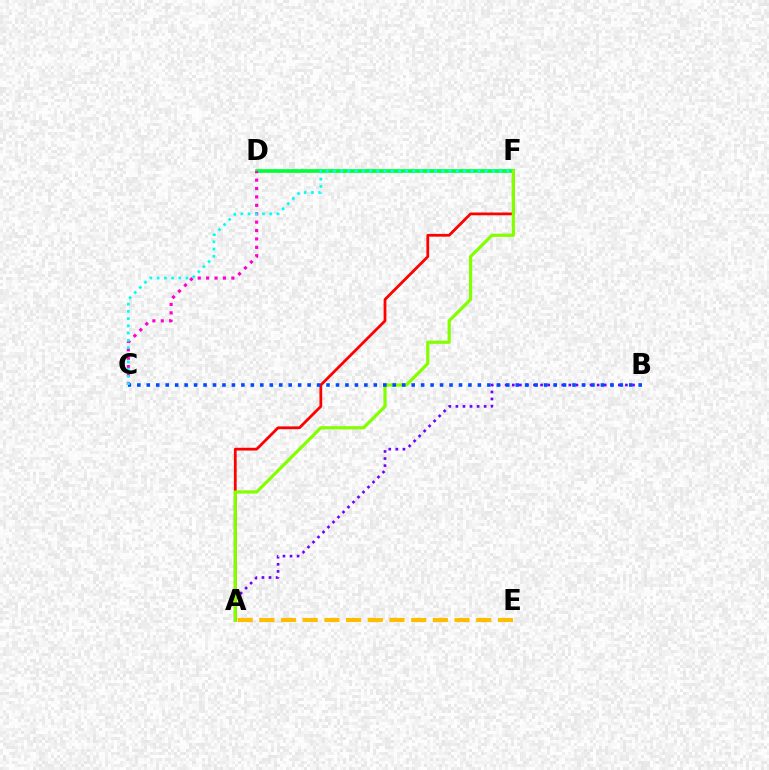{('A', 'F'): [{'color': '#ff0000', 'line_style': 'solid', 'thickness': 1.99}, {'color': '#84ff00', 'line_style': 'solid', 'thickness': 2.31}], ('D', 'F'): [{'color': '#00ff39', 'line_style': 'solid', 'thickness': 2.65}], ('C', 'D'): [{'color': '#ff00cf', 'line_style': 'dotted', 'thickness': 2.28}], ('A', 'B'): [{'color': '#7200ff', 'line_style': 'dotted', 'thickness': 1.92}], ('B', 'C'): [{'color': '#004bff', 'line_style': 'dotted', 'thickness': 2.57}], ('C', 'F'): [{'color': '#00fff6', 'line_style': 'dotted', 'thickness': 1.96}], ('A', 'E'): [{'color': '#ffbd00', 'line_style': 'dashed', 'thickness': 2.95}]}